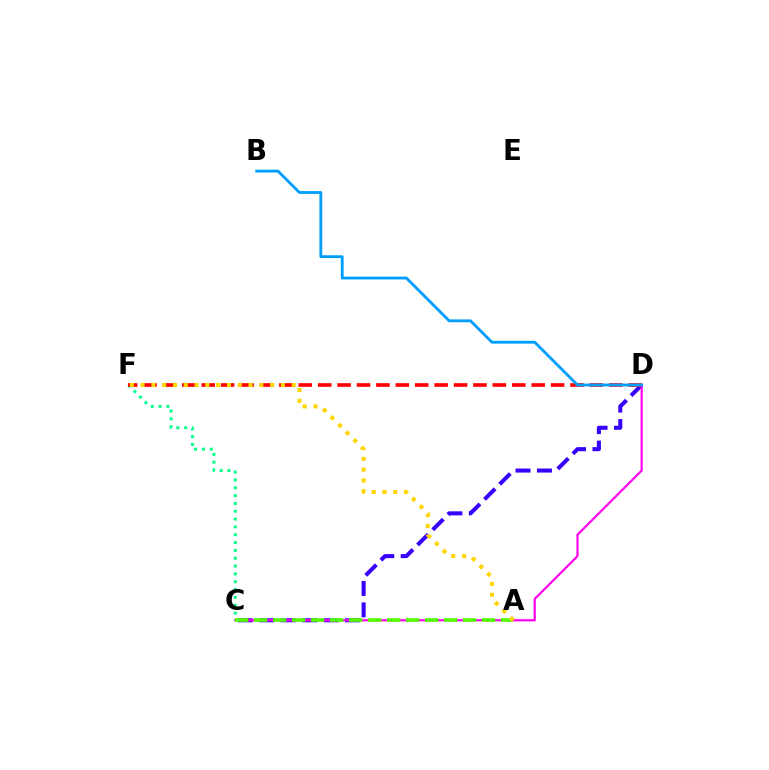{('C', 'F'): [{'color': '#00ff86', 'line_style': 'dotted', 'thickness': 2.13}], ('C', 'D'): [{'color': '#3700ff', 'line_style': 'dashed', 'thickness': 2.92}, {'color': '#ff00ed', 'line_style': 'solid', 'thickness': 1.57}], ('D', 'F'): [{'color': '#ff0000', 'line_style': 'dashed', 'thickness': 2.64}], ('A', 'C'): [{'color': '#4fff00', 'line_style': 'dashed', 'thickness': 2.58}], ('B', 'D'): [{'color': '#009eff', 'line_style': 'solid', 'thickness': 2.04}], ('A', 'F'): [{'color': '#ffd500', 'line_style': 'dotted', 'thickness': 2.93}]}